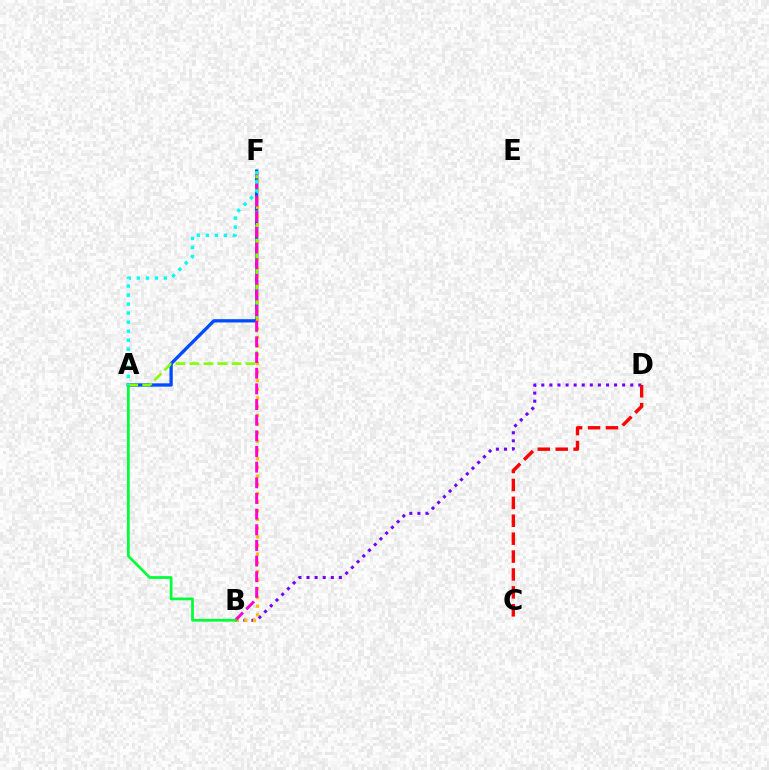{('A', 'F'): [{'color': '#004bff', 'line_style': 'solid', 'thickness': 2.37}, {'color': '#84ff00', 'line_style': 'dashed', 'thickness': 1.9}, {'color': '#00fff6', 'line_style': 'dotted', 'thickness': 2.45}], ('B', 'D'): [{'color': '#7200ff', 'line_style': 'dotted', 'thickness': 2.2}], ('C', 'D'): [{'color': '#ff0000', 'line_style': 'dashed', 'thickness': 2.43}], ('B', 'F'): [{'color': '#ffbd00', 'line_style': 'dotted', 'thickness': 2.36}, {'color': '#ff00cf', 'line_style': 'dashed', 'thickness': 2.13}], ('A', 'B'): [{'color': '#00ff39', 'line_style': 'solid', 'thickness': 1.97}]}